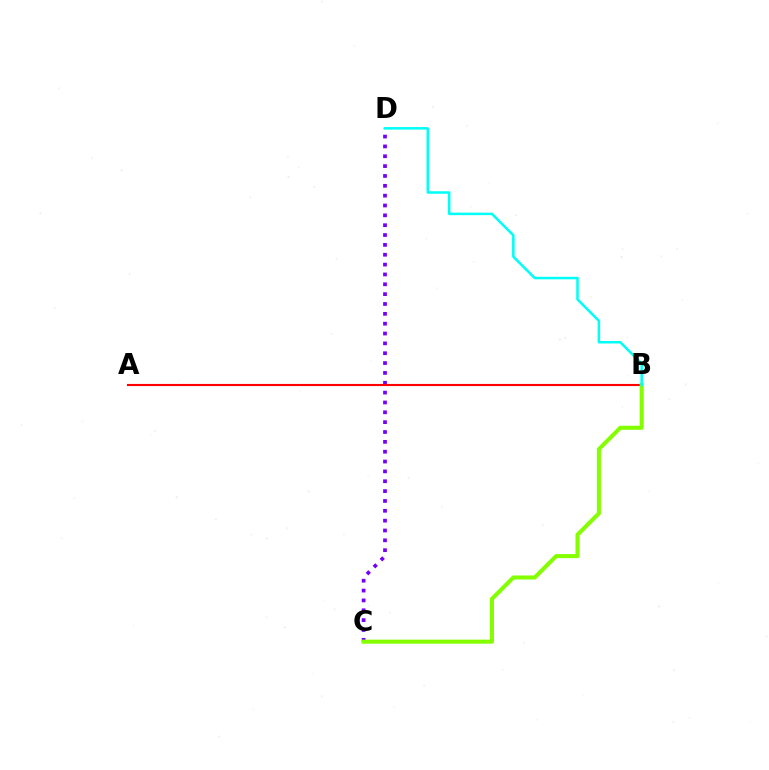{('C', 'D'): [{'color': '#7200ff', 'line_style': 'dotted', 'thickness': 2.68}], ('A', 'B'): [{'color': '#ff0000', 'line_style': 'solid', 'thickness': 1.53}], ('B', 'C'): [{'color': '#84ff00', 'line_style': 'solid', 'thickness': 2.93}], ('B', 'D'): [{'color': '#00fff6', 'line_style': 'solid', 'thickness': 1.81}]}